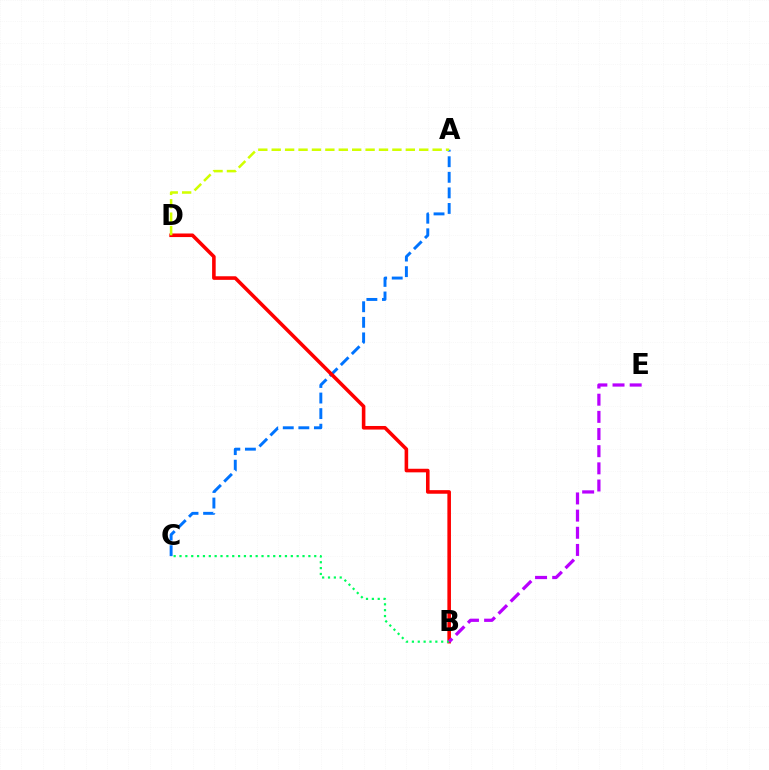{('A', 'C'): [{'color': '#0074ff', 'line_style': 'dashed', 'thickness': 2.12}], ('B', 'D'): [{'color': '#ff0000', 'line_style': 'solid', 'thickness': 2.58}], ('A', 'D'): [{'color': '#d1ff00', 'line_style': 'dashed', 'thickness': 1.82}], ('B', 'C'): [{'color': '#00ff5c', 'line_style': 'dotted', 'thickness': 1.59}], ('B', 'E'): [{'color': '#b900ff', 'line_style': 'dashed', 'thickness': 2.33}]}